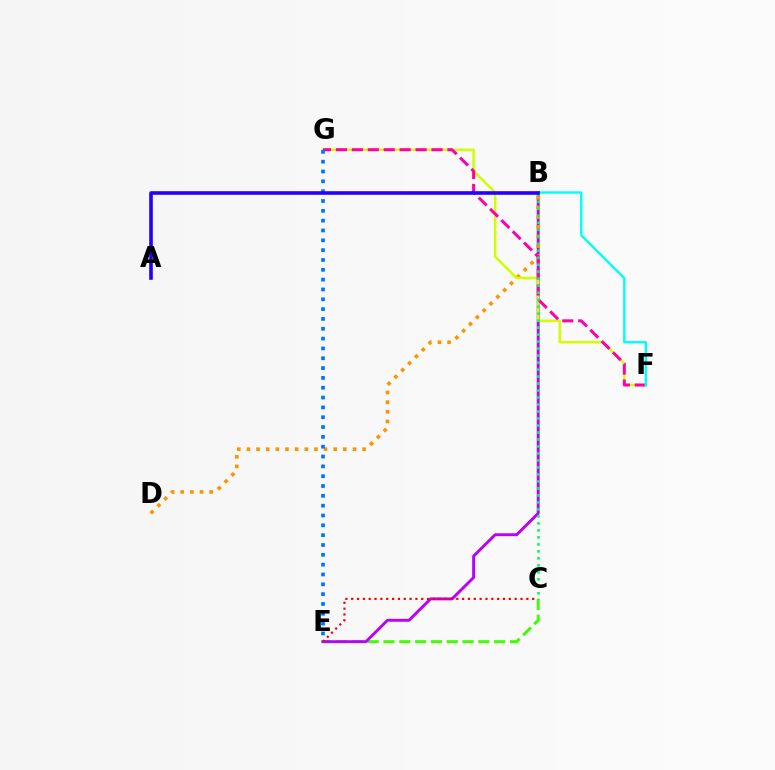{('C', 'E'): [{'color': '#3dff00', 'line_style': 'dashed', 'thickness': 2.15}, {'color': '#ff0000', 'line_style': 'dotted', 'thickness': 1.59}], ('B', 'E'): [{'color': '#b900ff', 'line_style': 'solid', 'thickness': 2.1}], ('B', 'D'): [{'color': '#ff9400', 'line_style': 'dotted', 'thickness': 2.62}], ('F', 'G'): [{'color': '#d1ff00', 'line_style': 'solid', 'thickness': 1.81}, {'color': '#ff00ac', 'line_style': 'dashed', 'thickness': 2.16}], ('B', 'C'): [{'color': '#00ff5c', 'line_style': 'dotted', 'thickness': 1.9}], ('B', 'F'): [{'color': '#00fff6', 'line_style': 'solid', 'thickness': 1.72}], ('E', 'G'): [{'color': '#0074ff', 'line_style': 'dotted', 'thickness': 2.67}], ('A', 'B'): [{'color': '#2500ff', 'line_style': 'solid', 'thickness': 2.59}]}